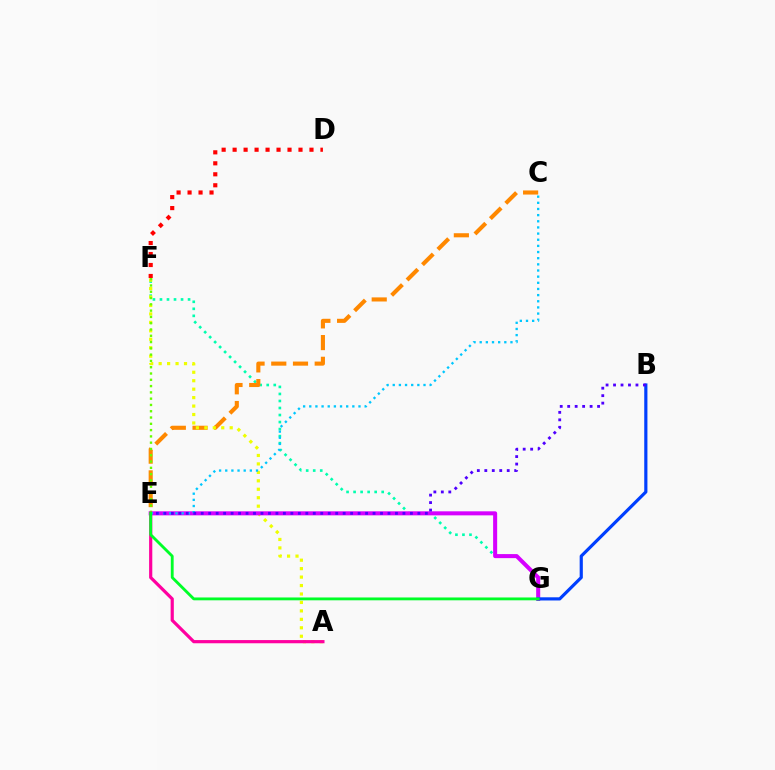{('F', 'G'): [{'color': '#00ffaf', 'line_style': 'dotted', 'thickness': 1.91}], ('C', 'E'): [{'color': '#ff8800', 'line_style': 'dashed', 'thickness': 2.95}, {'color': '#00c7ff', 'line_style': 'dotted', 'thickness': 1.67}], ('A', 'F'): [{'color': '#eeff00', 'line_style': 'dotted', 'thickness': 2.3}], ('E', 'G'): [{'color': '#d600ff', 'line_style': 'solid', 'thickness': 2.91}, {'color': '#00ff27', 'line_style': 'solid', 'thickness': 2.04}], ('D', 'F'): [{'color': '#ff0000', 'line_style': 'dotted', 'thickness': 2.98}], ('E', 'F'): [{'color': '#66ff00', 'line_style': 'dotted', 'thickness': 1.71}], ('B', 'G'): [{'color': '#003fff', 'line_style': 'solid', 'thickness': 2.29}], ('A', 'E'): [{'color': '#ff00a0', 'line_style': 'solid', 'thickness': 2.3}], ('B', 'E'): [{'color': '#4f00ff', 'line_style': 'dotted', 'thickness': 2.03}]}